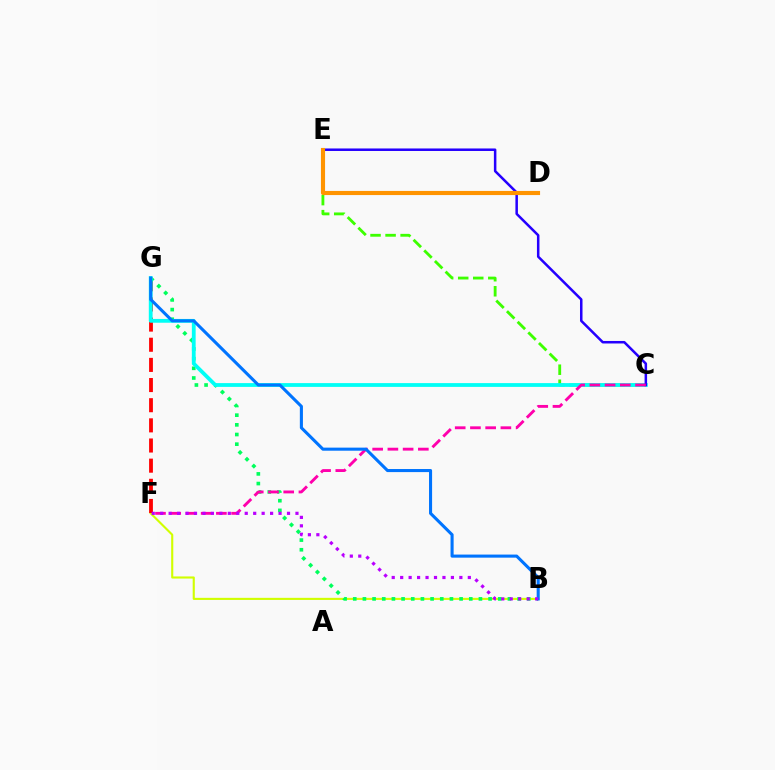{('B', 'F'): [{'color': '#d1ff00', 'line_style': 'solid', 'thickness': 1.52}, {'color': '#b900ff', 'line_style': 'dotted', 'thickness': 2.3}], ('F', 'G'): [{'color': '#ff0000', 'line_style': 'dashed', 'thickness': 2.74}], ('C', 'E'): [{'color': '#3dff00', 'line_style': 'dashed', 'thickness': 2.04}, {'color': '#2500ff', 'line_style': 'solid', 'thickness': 1.81}], ('B', 'G'): [{'color': '#00ff5c', 'line_style': 'dotted', 'thickness': 2.63}, {'color': '#0074ff', 'line_style': 'solid', 'thickness': 2.22}], ('C', 'G'): [{'color': '#00fff6', 'line_style': 'solid', 'thickness': 2.73}], ('C', 'F'): [{'color': '#ff00ac', 'line_style': 'dashed', 'thickness': 2.07}], ('D', 'E'): [{'color': '#ff9400', 'line_style': 'solid', 'thickness': 2.97}]}